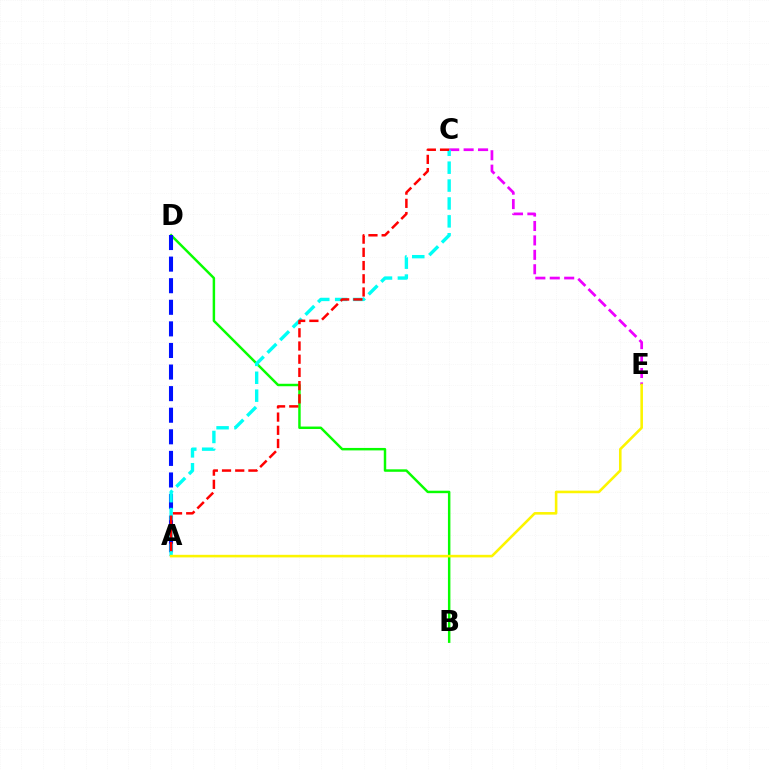{('B', 'D'): [{'color': '#08ff00', 'line_style': 'solid', 'thickness': 1.77}], ('C', 'E'): [{'color': '#ee00ff', 'line_style': 'dashed', 'thickness': 1.96}], ('A', 'D'): [{'color': '#0010ff', 'line_style': 'dashed', 'thickness': 2.93}], ('A', 'C'): [{'color': '#00fff6', 'line_style': 'dashed', 'thickness': 2.43}, {'color': '#ff0000', 'line_style': 'dashed', 'thickness': 1.79}], ('A', 'E'): [{'color': '#fcf500', 'line_style': 'solid', 'thickness': 1.86}]}